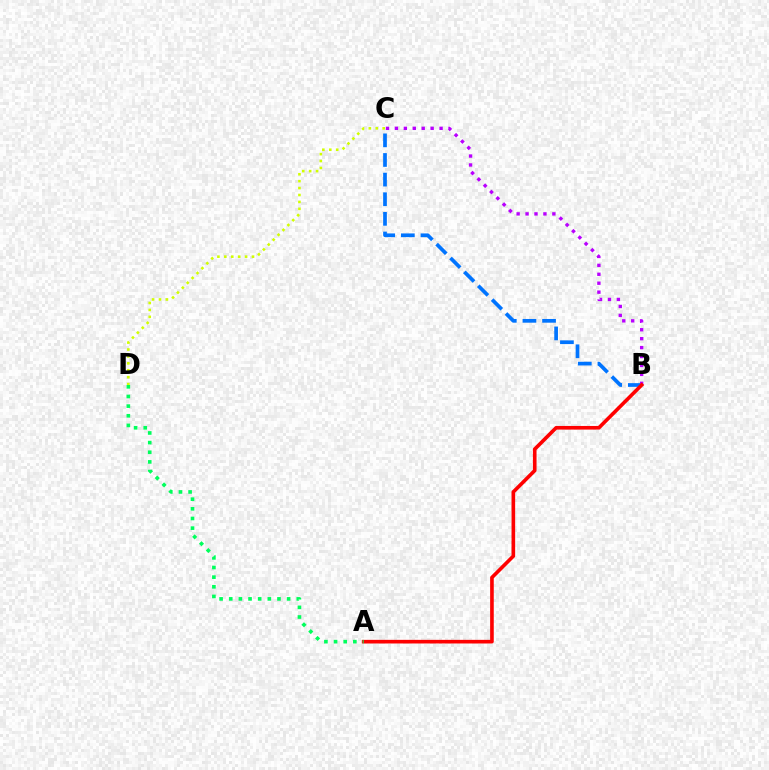{('B', 'C'): [{'color': '#0074ff', 'line_style': 'dashed', 'thickness': 2.67}, {'color': '#b900ff', 'line_style': 'dotted', 'thickness': 2.43}], ('C', 'D'): [{'color': '#d1ff00', 'line_style': 'dotted', 'thickness': 1.88}], ('A', 'B'): [{'color': '#ff0000', 'line_style': 'solid', 'thickness': 2.61}], ('A', 'D'): [{'color': '#00ff5c', 'line_style': 'dotted', 'thickness': 2.62}]}